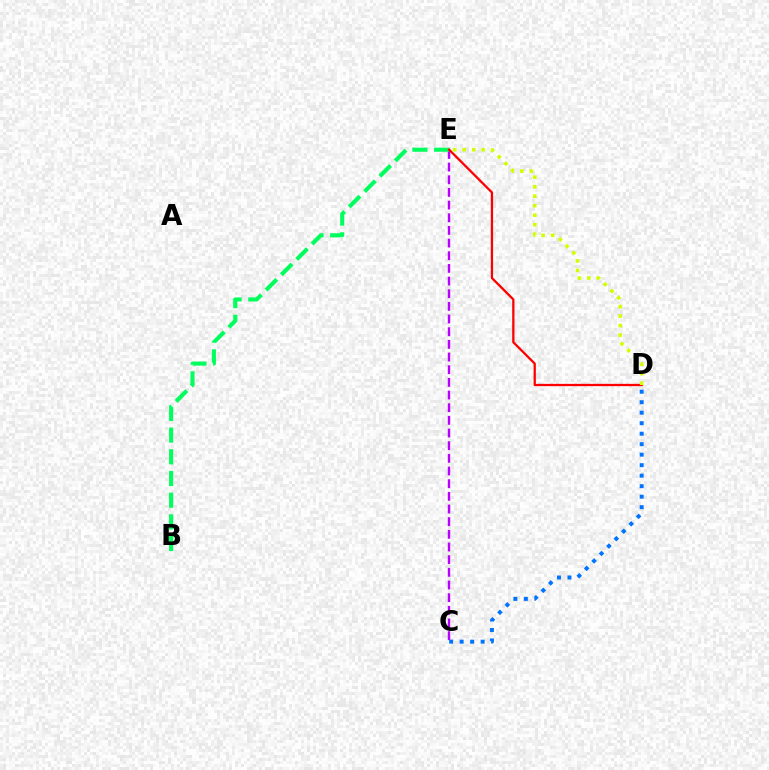{('C', 'D'): [{'color': '#0074ff', 'line_style': 'dotted', 'thickness': 2.85}], ('C', 'E'): [{'color': '#b900ff', 'line_style': 'dashed', 'thickness': 1.72}], ('B', 'E'): [{'color': '#00ff5c', 'line_style': 'dashed', 'thickness': 2.95}], ('D', 'E'): [{'color': '#ff0000', 'line_style': 'solid', 'thickness': 1.64}, {'color': '#d1ff00', 'line_style': 'dotted', 'thickness': 2.58}]}